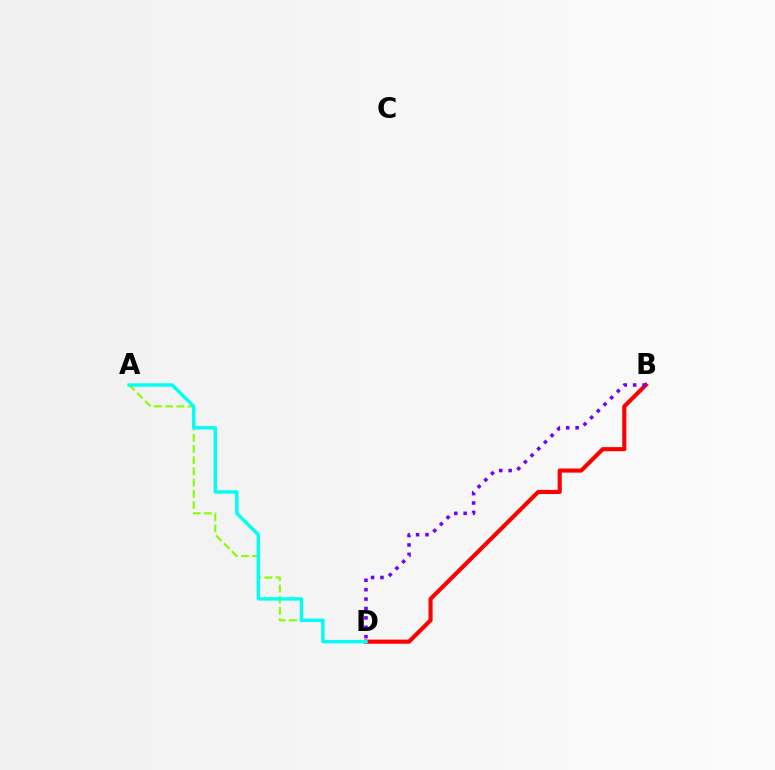{('B', 'D'): [{'color': '#ff0000', 'line_style': 'solid', 'thickness': 2.96}, {'color': '#7200ff', 'line_style': 'dotted', 'thickness': 2.55}], ('A', 'D'): [{'color': '#84ff00', 'line_style': 'dashed', 'thickness': 1.52}, {'color': '#00fff6', 'line_style': 'solid', 'thickness': 2.47}]}